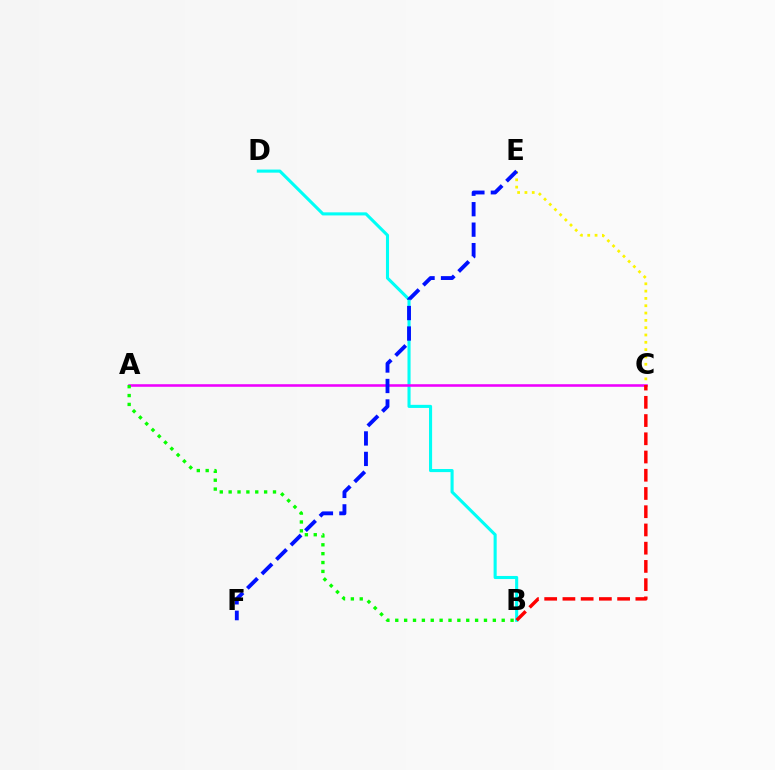{('C', 'E'): [{'color': '#fcf500', 'line_style': 'dotted', 'thickness': 1.99}], ('B', 'D'): [{'color': '#00fff6', 'line_style': 'solid', 'thickness': 2.22}], ('A', 'C'): [{'color': '#ee00ff', 'line_style': 'solid', 'thickness': 1.85}], ('B', 'C'): [{'color': '#ff0000', 'line_style': 'dashed', 'thickness': 2.48}], ('A', 'B'): [{'color': '#08ff00', 'line_style': 'dotted', 'thickness': 2.41}], ('E', 'F'): [{'color': '#0010ff', 'line_style': 'dashed', 'thickness': 2.78}]}